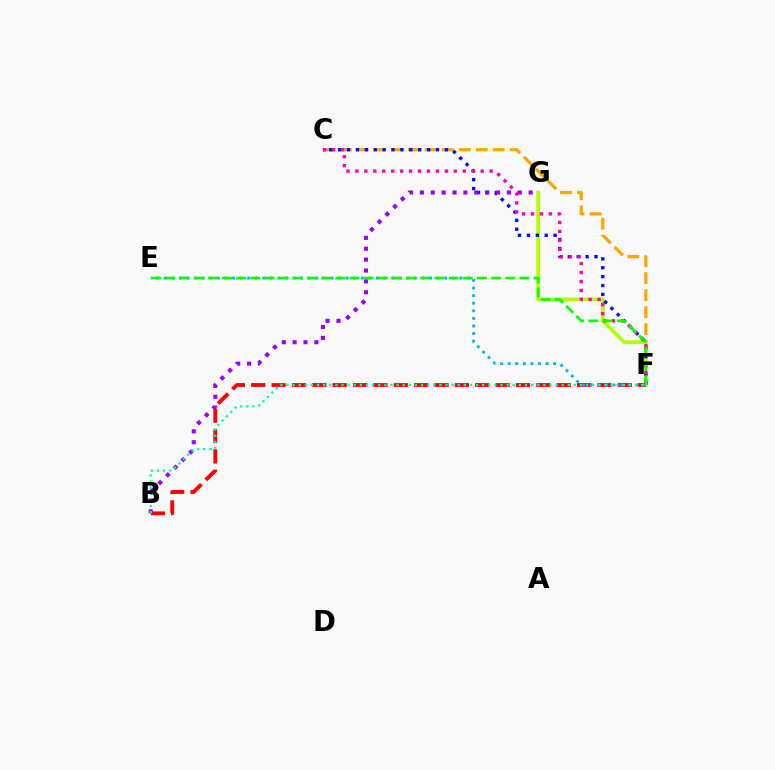{('C', 'F'): [{'color': '#ffa500', 'line_style': 'dashed', 'thickness': 2.31}, {'color': '#0010ff', 'line_style': 'dotted', 'thickness': 2.42}, {'color': '#ff00bd', 'line_style': 'dotted', 'thickness': 2.43}], ('F', 'G'): [{'color': '#b3ff00', 'line_style': 'solid', 'thickness': 2.72}], ('B', 'F'): [{'color': '#ff0000', 'line_style': 'dashed', 'thickness': 2.77}, {'color': '#00ff9d', 'line_style': 'dotted', 'thickness': 1.66}], ('B', 'G'): [{'color': '#9b00ff', 'line_style': 'dotted', 'thickness': 2.95}], ('E', 'F'): [{'color': '#00b5ff', 'line_style': 'dotted', 'thickness': 2.06}, {'color': '#08ff00', 'line_style': 'dashed', 'thickness': 1.92}]}